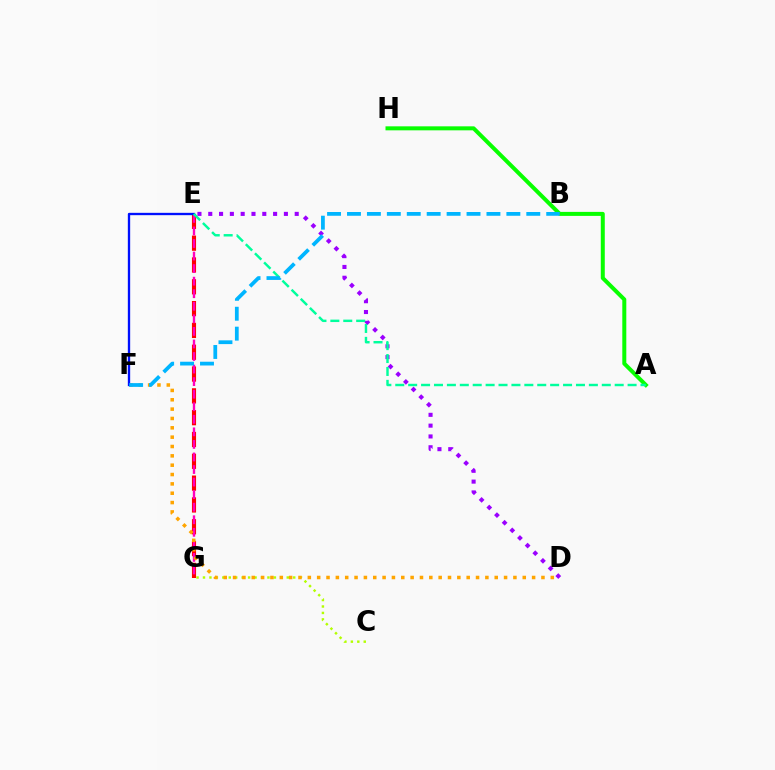{('E', 'G'): [{'color': '#ff0000', 'line_style': 'dashed', 'thickness': 2.96}, {'color': '#ff00bd', 'line_style': 'dashed', 'thickness': 1.71}], ('C', 'G'): [{'color': '#b3ff00', 'line_style': 'dotted', 'thickness': 1.75}], ('D', 'F'): [{'color': '#ffa500', 'line_style': 'dotted', 'thickness': 2.54}], ('D', 'E'): [{'color': '#9b00ff', 'line_style': 'dotted', 'thickness': 2.94}], ('A', 'H'): [{'color': '#08ff00', 'line_style': 'solid', 'thickness': 2.88}], ('E', 'F'): [{'color': '#0010ff', 'line_style': 'solid', 'thickness': 1.68}], ('A', 'E'): [{'color': '#00ff9d', 'line_style': 'dashed', 'thickness': 1.75}], ('B', 'F'): [{'color': '#00b5ff', 'line_style': 'dashed', 'thickness': 2.71}]}